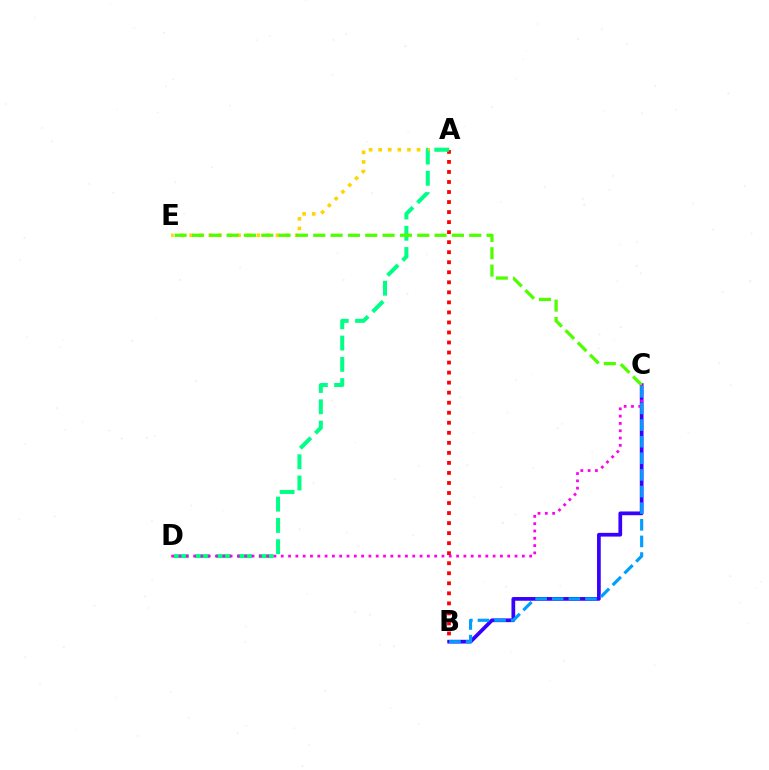{('A', 'E'): [{'color': '#ffd500', 'line_style': 'dotted', 'thickness': 2.61}], ('A', 'B'): [{'color': '#ff0000', 'line_style': 'dotted', 'thickness': 2.73}], ('B', 'C'): [{'color': '#3700ff', 'line_style': 'solid', 'thickness': 2.68}, {'color': '#009eff', 'line_style': 'dashed', 'thickness': 2.26}], ('A', 'D'): [{'color': '#00ff86', 'line_style': 'dashed', 'thickness': 2.89}], ('C', 'E'): [{'color': '#4fff00', 'line_style': 'dashed', 'thickness': 2.35}], ('C', 'D'): [{'color': '#ff00ed', 'line_style': 'dotted', 'thickness': 1.98}]}